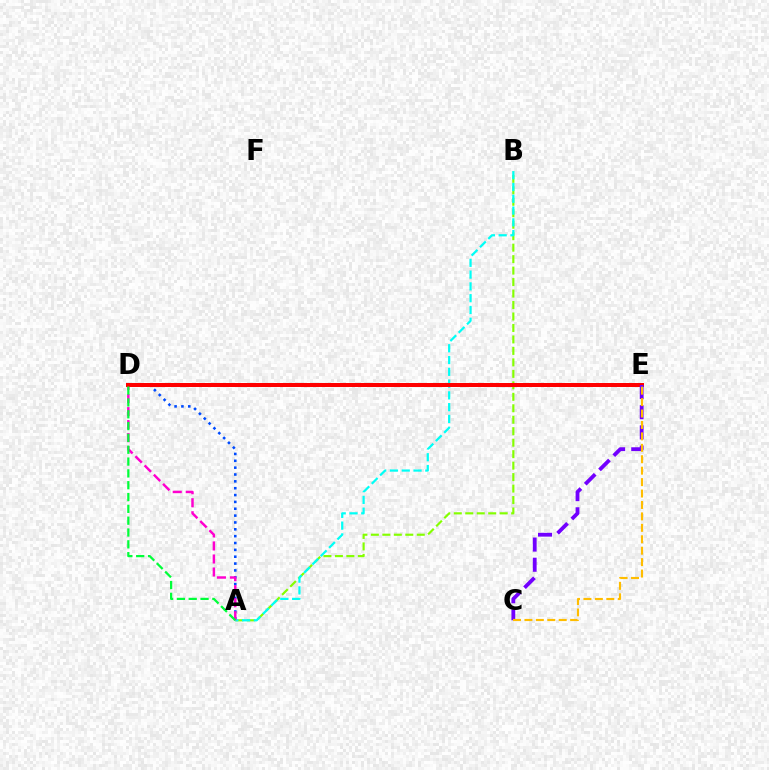{('A', 'D'): [{'color': '#004bff', 'line_style': 'dotted', 'thickness': 1.86}, {'color': '#ff00cf', 'line_style': 'dashed', 'thickness': 1.77}, {'color': '#00ff39', 'line_style': 'dashed', 'thickness': 1.61}], ('A', 'B'): [{'color': '#84ff00', 'line_style': 'dashed', 'thickness': 1.56}, {'color': '#00fff6', 'line_style': 'dashed', 'thickness': 1.6}], ('D', 'E'): [{'color': '#ff0000', 'line_style': 'solid', 'thickness': 2.88}], ('C', 'E'): [{'color': '#7200ff', 'line_style': 'dashed', 'thickness': 2.74}, {'color': '#ffbd00', 'line_style': 'dashed', 'thickness': 1.55}]}